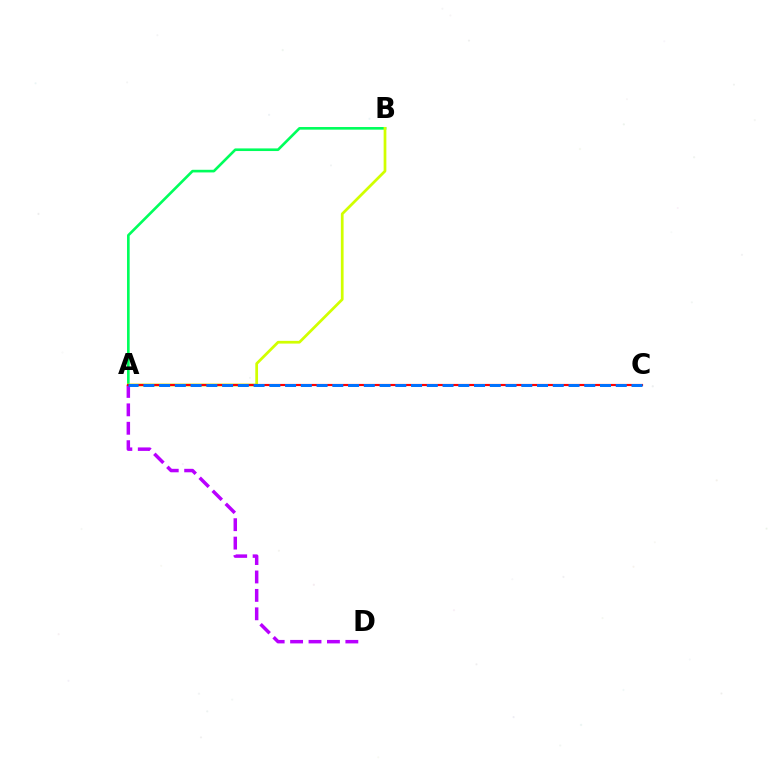{('A', 'B'): [{'color': '#00ff5c', 'line_style': 'solid', 'thickness': 1.9}, {'color': '#d1ff00', 'line_style': 'solid', 'thickness': 1.97}], ('A', 'D'): [{'color': '#b900ff', 'line_style': 'dashed', 'thickness': 2.5}], ('A', 'C'): [{'color': '#ff0000', 'line_style': 'solid', 'thickness': 1.56}, {'color': '#0074ff', 'line_style': 'dashed', 'thickness': 2.14}]}